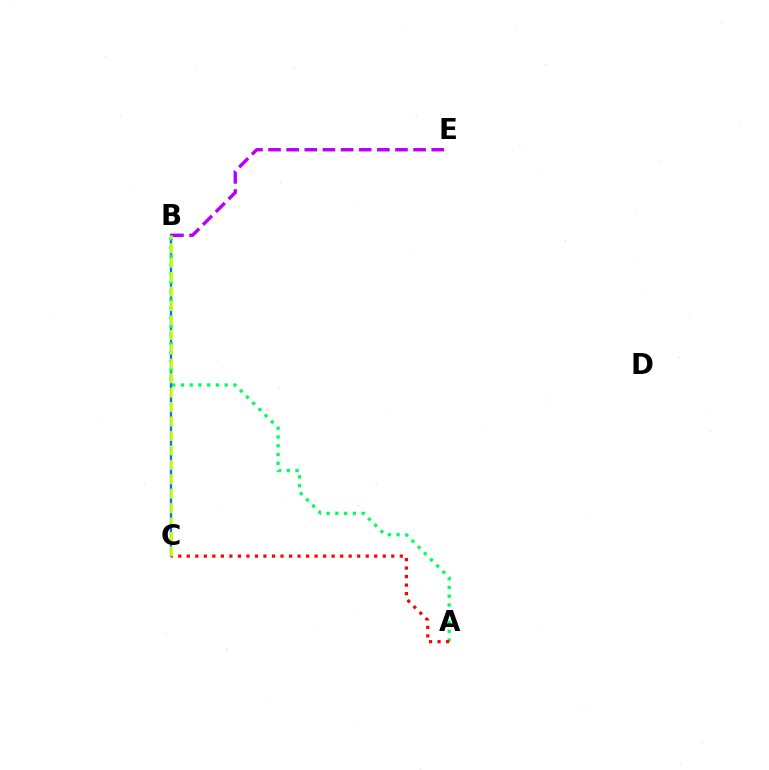{('B', 'C'): [{'color': '#0074ff', 'line_style': 'solid', 'thickness': 1.68}, {'color': '#d1ff00', 'line_style': 'dashed', 'thickness': 1.96}], ('A', 'B'): [{'color': '#00ff5c', 'line_style': 'dotted', 'thickness': 2.38}], ('B', 'E'): [{'color': '#b900ff', 'line_style': 'dashed', 'thickness': 2.46}], ('A', 'C'): [{'color': '#ff0000', 'line_style': 'dotted', 'thickness': 2.32}]}